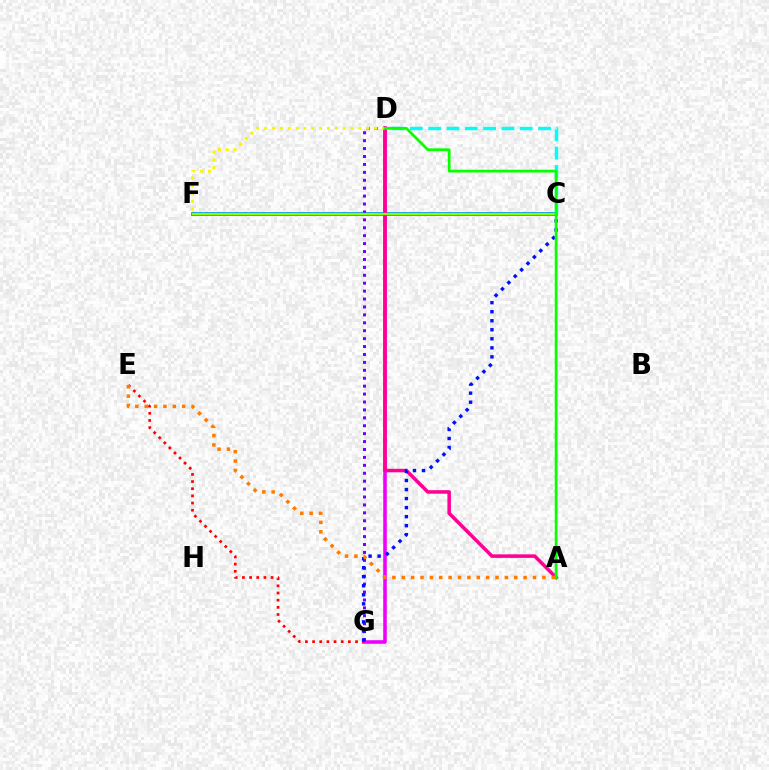{('D', 'G'): [{'color': '#ee00ff', 'line_style': 'solid', 'thickness': 2.57}, {'color': '#7200ff', 'line_style': 'dotted', 'thickness': 2.15}], ('C', 'F'): [{'color': '#00ff74', 'line_style': 'dotted', 'thickness': 1.75}, {'color': '#008cff', 'line_style': 'solid', 'thickness': 2.69}, {'color': '#84ff00', 'line_style': 'solid', 'thickness': 1.64}], ('E', 'G'): [{'color': '#ff0000', 'line_style': 'dotted', 'thickness': 1.95}], ('C', 'D'): [{'color': '#00fff6', 'line_style': 'dashed', 'thickness': 2.49}], ('A', 'D'): [{'color': '#ff0094', 'line_style': 'solid', 'thickness': 2.54}, {'color': '#08ff00', 'line_style': 'solid', 'thickness': 1.98}], ('C', 'G'): [{'color': '#0010ff', 'line_style': 'dotted', 'thickness': 2.45}], ('D', 'F'): [{'color': '#fcf500', 'line_style': 'dotted', 'thickness': 2.14}], ('A', 'E'): [{'color': '#ff7c00', 'line_style': 'dotted', 'thickness': 2.55}]}